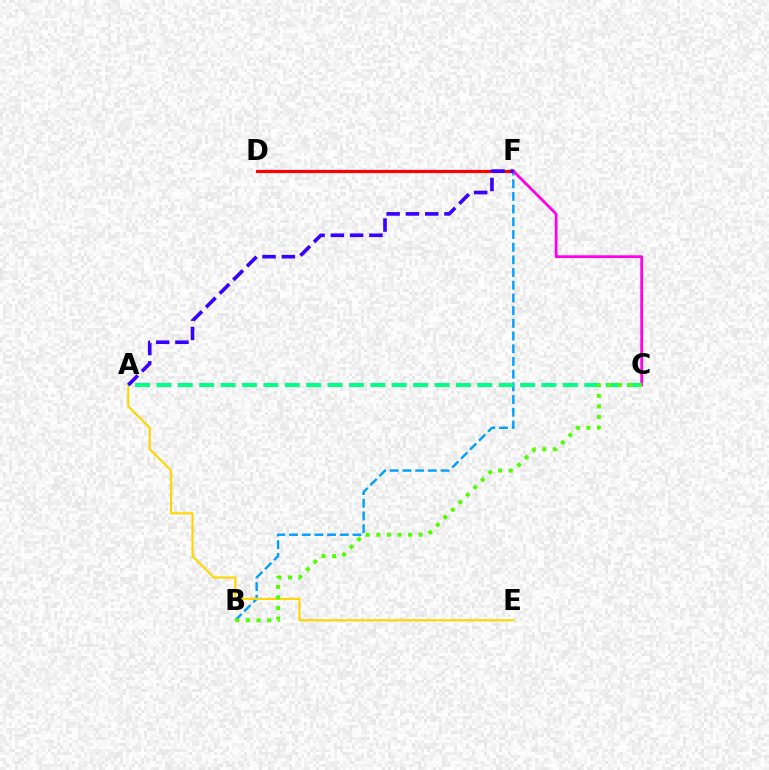{('D', 'F'): [{'color': '#ff0000', 'line_style': 'solid', 'thickness': 2.29}], ('B', 'F'): [{'color': '#009eff', 'line_style': 'dashed', 'thickness': 1.72}], ('A', 'E'): [{'color': '#ffd500', 'line_style': 'solid', 'thickness': 1.53}], ('C', 'F'): [{'color': '#ff00ed', 'line_style': 'solid', 'thickness': 1.99}], ('A', 'C'): [{'color': '#00ff86', 'line_style': 'dashed', 'thickness': 2.91}], ('B', 'C'): [{'color': '#4fff00', 'line_style': 'dotted', 'thickness': 2.88}], ('A', 'F'): [{'color': '#3700ff', 'line_style': 'dashed', 'thickness': 2.62}]}